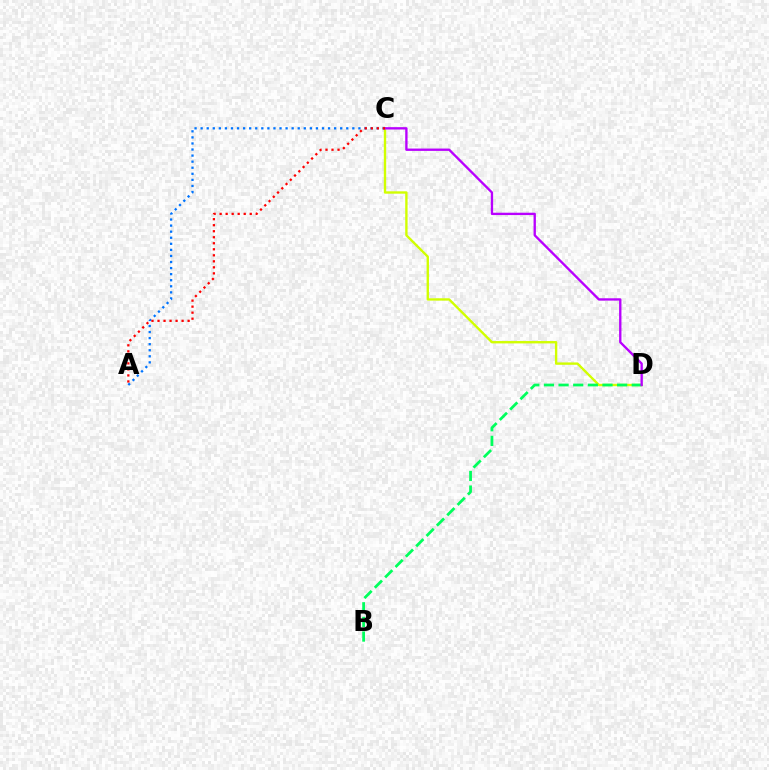{('C', 'D'): [{'color': '#d1ff00', 'line_style': 'solid', 'thickness': 1.7}, {'color': '#b900ff', 'line_style': 'solid', 'thickness': 1.69}], ('A', 'C'): [{'color': '#0074ff', 'line_style': 'dotted', 'thickness': 1.65}, {'color': '#ff0000', 'line_style': 'dotted', 'thickness': 1.64}], ('B', 'D'): [{'color': '#00ff5c', 'line_style': 'dashed', 'thickness': 1.99}]}